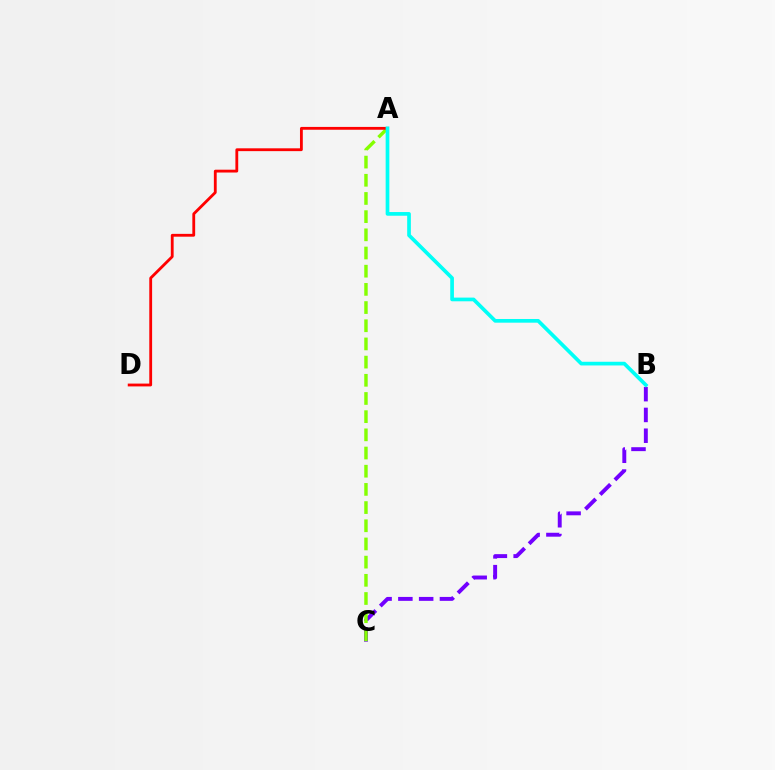{('B', 'C'): [{'color': '#7200ff', 'line_style': 'dashed', 'thickness': 2.82}], ('A', 'C'): [{'color': '#84ff00', 'line_style': 'dashed', 'thickness': 2.47}], ('A', 'D'): [{'color': '#ff0000', 'line_style': 'solid', 'thickness': 2.03}], ('A', 'B'): [{'color': '#00fff6', 'line_style': 'solid', 'thickness': 2.66}]}